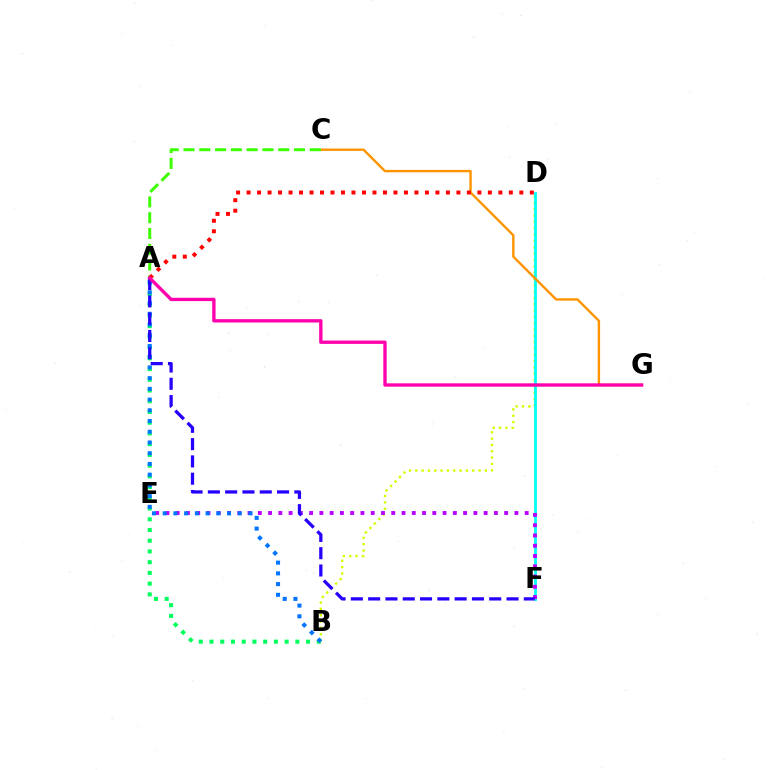{('B', 'D'): [{'color': '#d1ff00', 'line_style': 'dotted', 'thickness': 1.72}], ('D', 'F'): [{'color': '#00fff6', 'line_style': 'solid', 'thickness': 2.0}], ('C', 'G'): [{'color': '#ff9400', 'line_style': 'solid', 'thickness': 1.72}], ('A', 'B'): [{'color': '#00ff5c', 'line_style': 'dotted', 'thickness': 2.92}, {'color': '#0074ff', 'line_style': 'dotted', 'thickness': 2.91}], ('E', 'F'): [{'color': '#b900ff', 'line_style': 'dotted', 'thickness': 2.79}], ('A', 'C'): [{'color': '#3dff00', 'line_style': 'dashed', 'thickness': 2.14}], ('A', 'D'): [{'color': '#ff0000', 'line_style': 'dotted', 'thickness': 2.85}], ('A', 'F'): [{'color': '#2500ff', 'line_style': 'dashed', 'thickness': 2.35}], ('A', 'G'): [{'color': '#ff00ac', 'line_style': 'solid', 'thickness': 2.4}]}